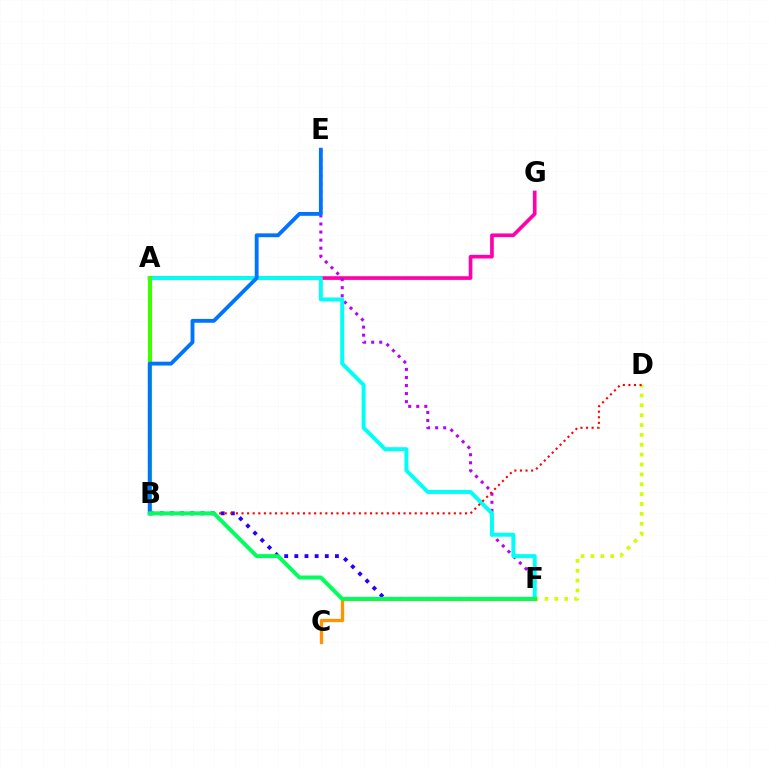{('A', 'G'): [{'color': '#ff00ac', 'line_style': 'solid', 'thickness': 2.64}], ('B', 'F'): [{'color': '#2500ff', 'line_style': 'dotted', 'thickness': 2.76}, {'color': '#00ff5c', 'line_style': 'solid', 'thickness': 2.86}], ('E', 'F'): [{'color': '#b900ff', 'line_style': 'dotted', 'thickness': 2.19}], ('D', 'F'): [{'color': '#d1ff00', 'line_style': 'dotted', 'thickness': 2.68}], ('A', 'F'): [{'color': '#00fff6', 'line_style': 'solid', 'thickness': 2.85}], ('A', 'B'): [{'color': '#3dff00', 'line_style': 'solid', 'thickness': 2.96}], ('B', 'E'): [{'color': '#0074ff', 'line_style': 'solid', 'thickness': 2.77}], ('B', 'D'): [{'color': '#ff0000', 'line_style': 'dotted', 'thickness': 1.52}], ('C', 'F'): [{'color': '#ff9400', 'line_style': 'solid', 'thickness': 2.37}]}